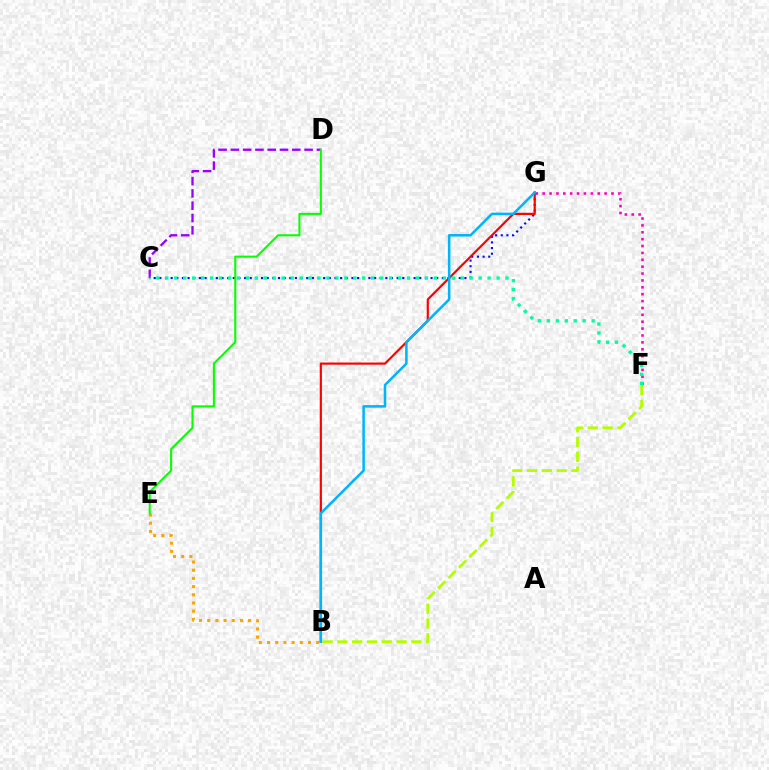{('B', 'E'): [{'color': '#ffa500', 'line_style': 'dotted', 'thickness': 2.22}], ('C', 'D'): [{'color': '#9b00ff', 'line_style': 'dashed', 'thickness': 1.67}], ('C', 'G'): [{'color': '#0010ff', 'line_style': 'dotted', 'thickness': 1.54}], ('B', 'G'): [{'color': '#ff0000', 'line_style': 'solid', 'thickness': 1.57}, {'color': '#00b5ff', 'line_style': 'solid', 'thickness': 1.83}], ('B', 'F'): [{'color': '#b3ff00', 'line_style': 'dashed', 'thickness': 2.01}], ('F', 'G'): [{'color': '#ff00bd', 'line_style': 'dotted', 'thickness': 1.87}], ('C', 'F'): [{'color': '#00ff9d', 'line_style': 'dotted', 'thickness': 2.43}], ('D', 'E'): [{'color': '#08ff00', 'line_style': 'solid', 'thickness': 1.5}]}